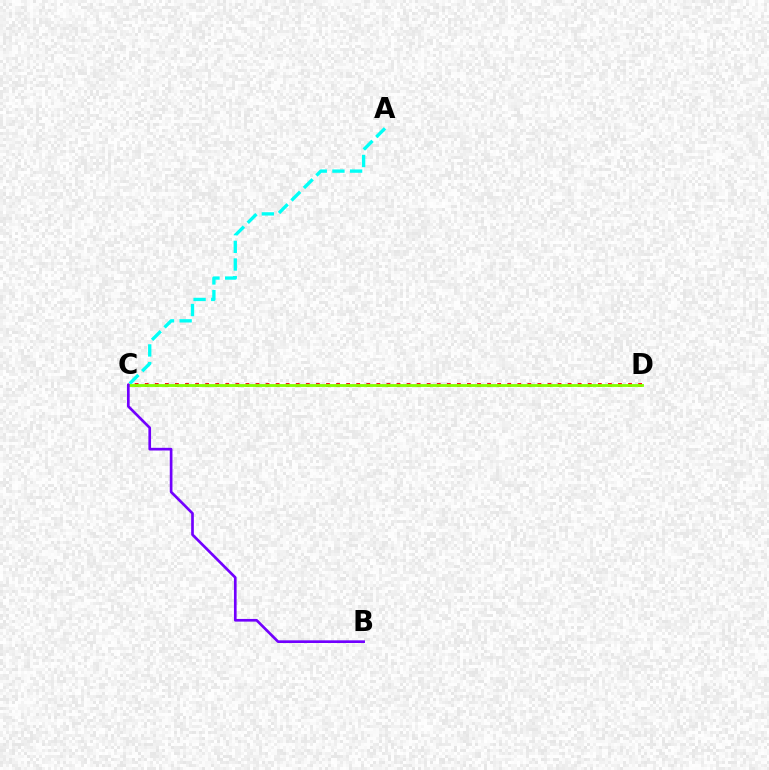{('C', 'D'): [{'color': '#ff0000', 'line_style': 'dotted', 'thickness': 2.74}, {'color': '#84ff00', 'line_style': 'solid', 'thickness': 2.04}], ('A', 'C'): [{'color': '#00fff6', 'line_style': 'dashed', 'thickness': 2.4}], ('B', 'C'): [{'color': '#7200ff', 'line_style': 'solid', 'thickness': 1.93}]}